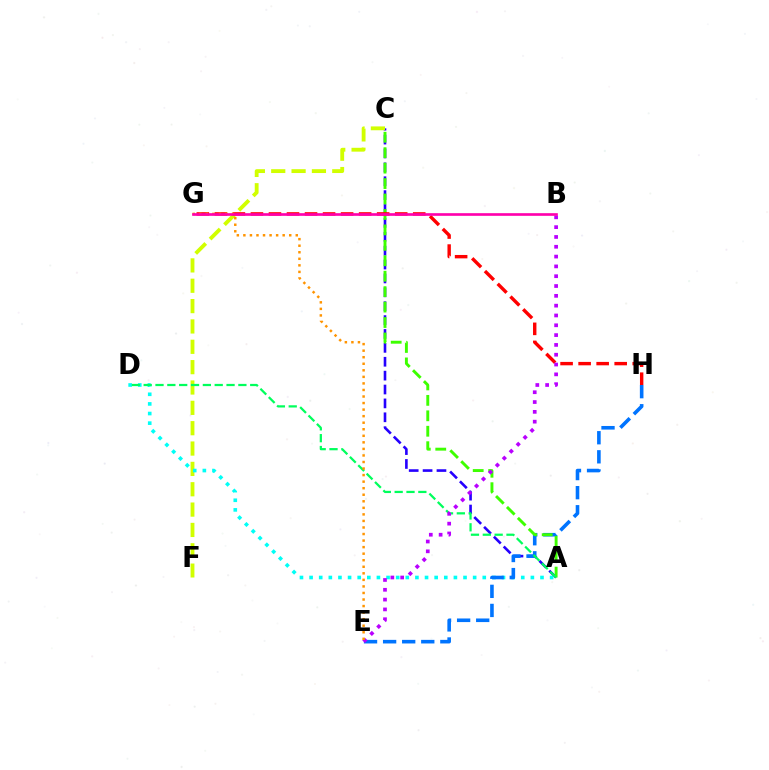{('A', 'C'): [{'color': '#2500ff', 'line_style': 'dashed', 'thickness': 1.89}, {'color': '#3dff00', 'line_style': 'dashed', 'thickness': 2.1}], ('C', 'F'): [{'color': '#d1ff00', 'line_style': 'dashed', 'thickness': 2.76}], ('A', 'D'): [{'color': '#00fff6', 'line_style': 'dotted', 'thickness': 2.61}, {'color': '#00ff5c', 'line_style': 'dashed', 'thickness': 1.61}], ('E', 'H'): [{'color': '#0074ff', 'line_style': 'dashed', 'thickness': 2.59}], ('G', 'H'): [{'color': '#ff0000', 'line_style': 'dashed', 'thickness': 2.45}], ('B', 'E'): [{'color': '#b900ff', 'line_style': 'dotted', 'thickness': 2.67}], ('E', 'G'): [{'color': '#ff9400', 'line_style': 'dotted', 'thickness': 1.78}], ('B', 'G'): [{'color': '#ff00ac', 'line_style': 'solid', 'thickness': 1.91}]}